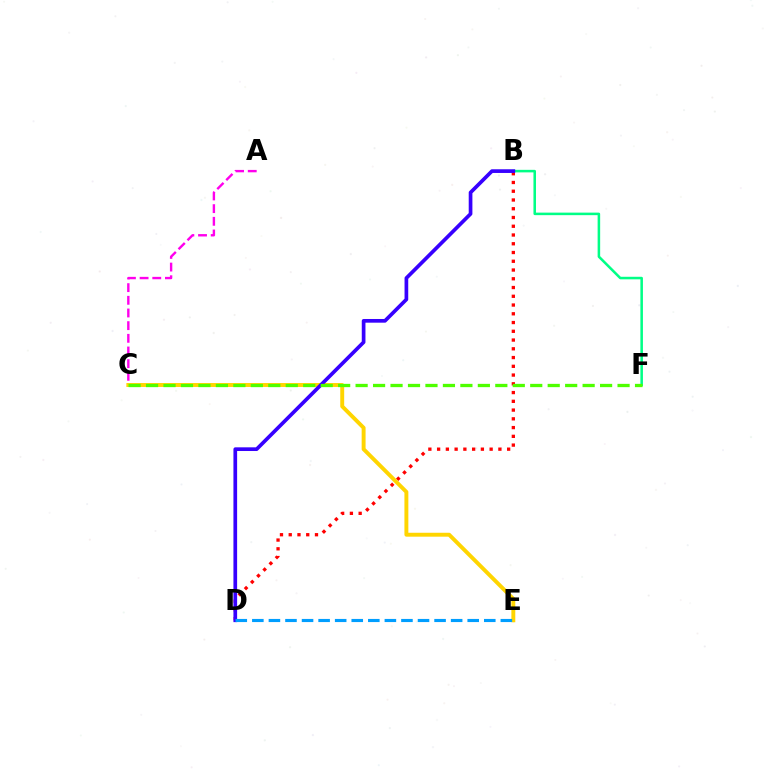{('A', 'C'): [{'color': '#ff00ed', 'line_style': 'dashed', 'thickness': 1.72}], ('B', 'F'): [{'color': '#00ff86', 'line_style': 'solid', 'thickness': 1.83}], ('B', 'D'): [{'color': '#ff0000', 'line_style': 'dotted', 'thickness': 2.38}, {'color': '#3700ff', 'line_style': 'solid', 'thickness': 2.66}], ('C', 'E'): [{'color': '#ffd500', 'line_style': 'solid', 'thickness': 2.83}], ('C', 'F'): [{'color': '#4fff00', 'line_style': 'dashed', 'thickness': 2.37}], ('D', 'E'): [{'color': '#009eff', 'line_style': 'dashed', 'thickness': 2.25}]}